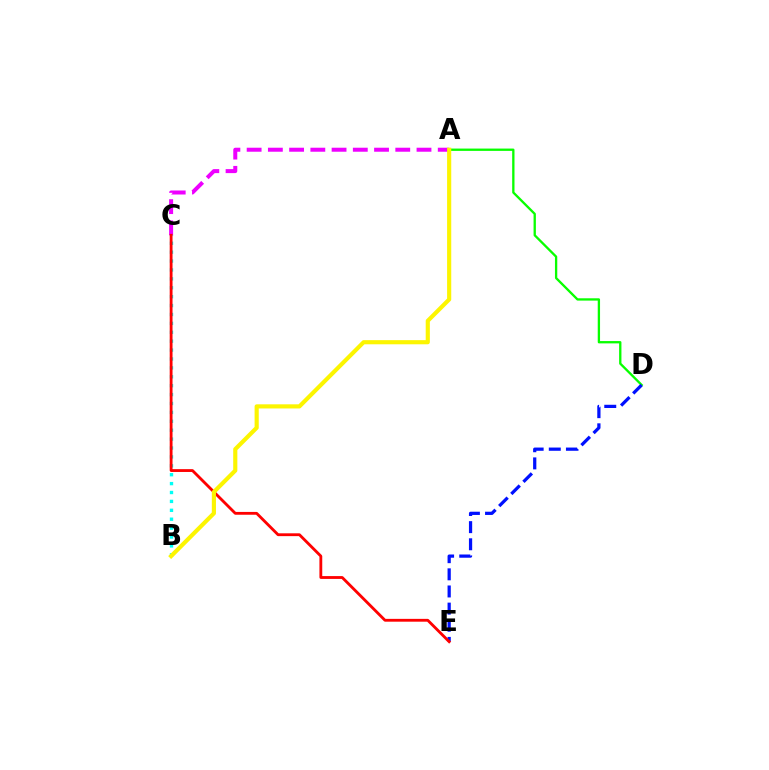{('A', 'D'): [{'color': '#08ff00', 'line_style': 'solid', 'thickness': 1.67}], ('B', 'C'): [{'color': '#00fff6', 'line_style': 'dotted', 'thickness': 2.42}], ('A', 'C'): [{'color': '#ee00ff', 'line_style': 'dashed', 'thickness': 2.88}], ('D', 'E'): [{'color': '#0010ff', 'line_style': 'dashed', 'thickness': 2.33}], ('C', 'E'): [{'color': '#ff0000', 'line_style': 'solid', 'thickness': 2.04}], ('A', 'B'): [{'color': '#fcf500', 'line_style': 'solid', 'thickness': 2.98}]}